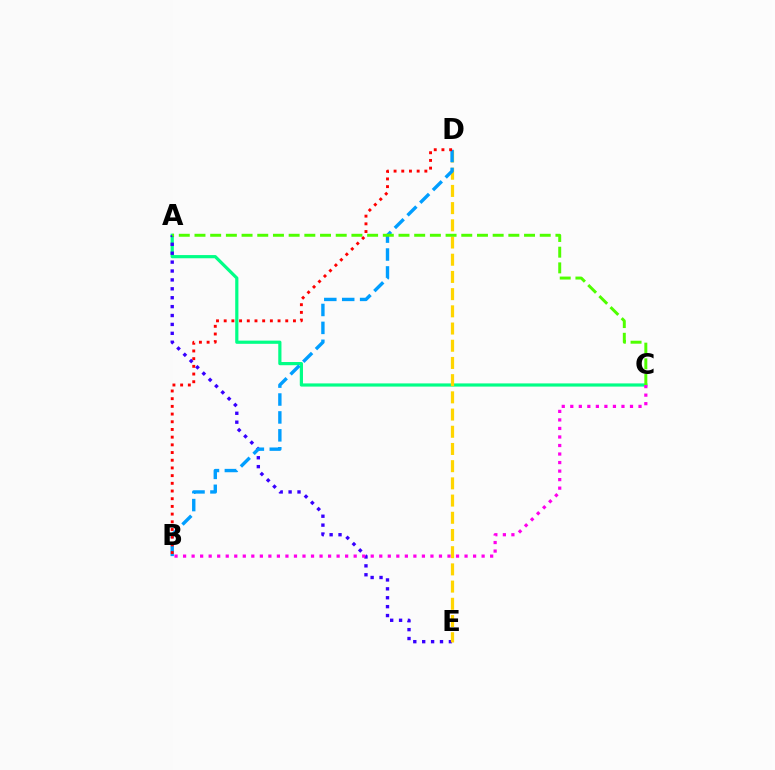{('A', 'C'): [{'color': '#00ff86', 'line_style': 'solid', 'thickness': 2.3}, {'color': '#4fff00', 'line_style': 'dashed', 'thickness': 2.13}], ('A', 'E'): [{'color': '#3700ff', 'line_style': 'dotted', 'thickness': 2.42}], ('D', 'E'): [{'color': '#ffd500', 'line_style': 'dashed', 'thickness': 2.34}], ('B', 'C'): [{'color': '#ff00ed', 'line_style': 'dotted', 'thickness': 2.32}], ('B', 'D'): [{'color': '#009eff', 'line_style': 'dashed', 'thickness': 2.43}, {'color': '#ff0000', 'line_style': 'dotted', 'thickness': 2.09}]}